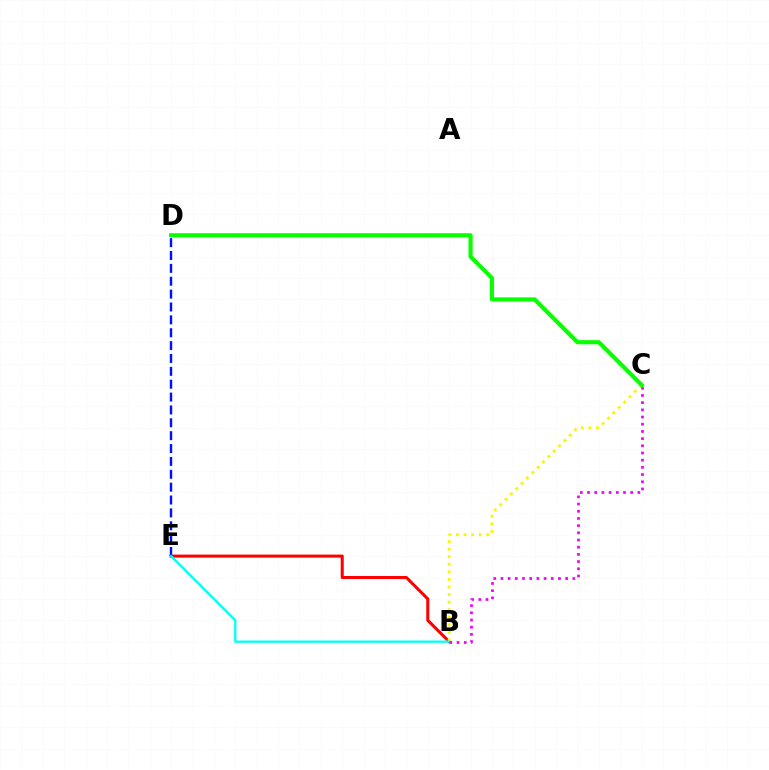{('B', 'E'): [{'color': '#ff0000', 'line_style': 'solid', 'thickness': 2.19}, {'color': '#00fff6', 'line_style': 'solid', 'thickness': 1.66}], ('B', 'C'): [{'color': '#fcf500', 'line_style': 'dotted', 'thickness': 2.06}, {'color': '#ee00ff', 'line_style': 'dotted', 'thickness': 1.95}], ('D', 'E'): [{'color': '#0010ff', 'line_style': 'dashed', 'thickness': 1.75}], ('C', 'D'): [{'color': '#08ff00', 'line_style': 'solid', 'thickness': 2.97}]}